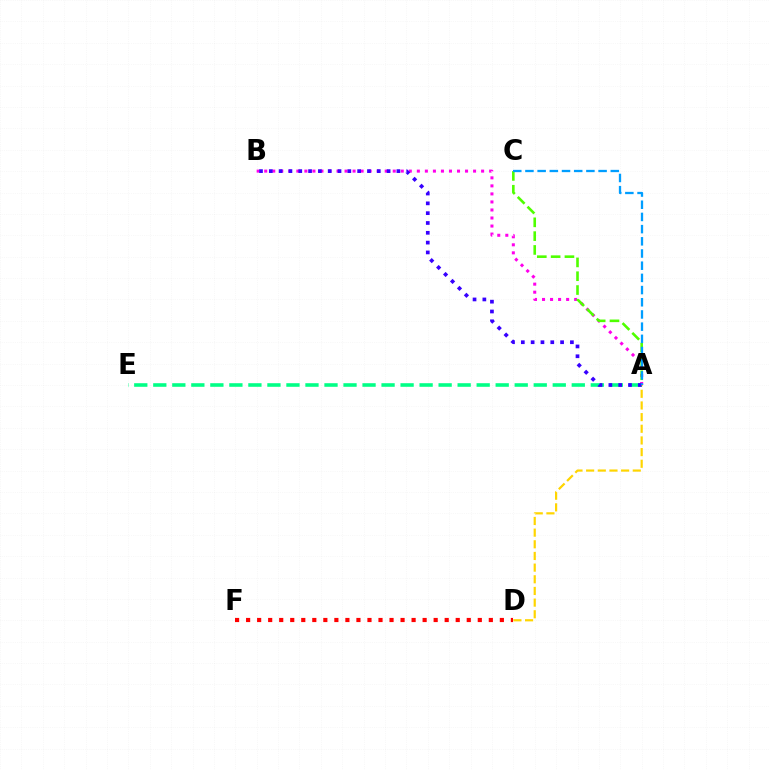{('D', 'F'): [{'color': '#ff0000', 'line_style': 'dotted', 'thickness': 3.0}], ('A', 'B'): [{'color': '#ff00ed', 'line_style': 'dotted', 'thickness': 2.18}, {'color': '#3700ff', 'line_style': 'dotted', 'thickness': 2.67}], ('A', 'E'): [{'color': '#00ff86', 'line_style': 'dashed', 'thickness': 2.58}], ('A', 'D'): [{'color': '#ffd500', 'line_style': 'dashed', 'thickness': 1.58}], ('A', 'C'): [{'color': '#4fff00', 'line_style': 'dashed', 'thickness': 1.88}, {'color': '#009eff', 'line_style': 'dashed', 'thickness': 1.66}]}